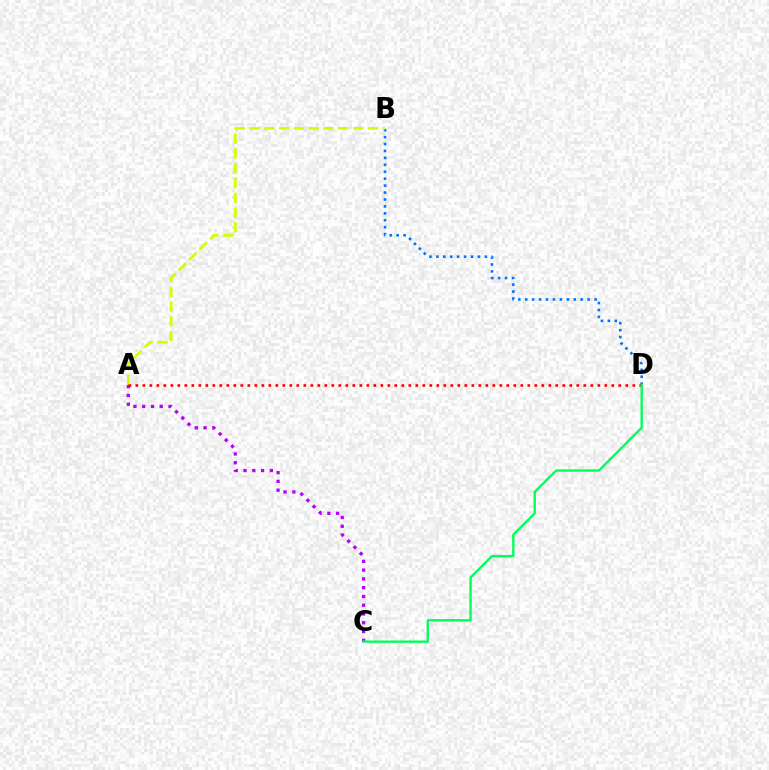{('B', 'D'): [{'color': '#0074ff', 'line_style': 'dotted', 'thickness': 1.88}], ('A', 'B'): [{'color': '#d1ff00', 'line_style': 'dashed', 'thickness': 2.01}], ('A', 'C'): [{'color': '#b900ff', 'line_style': 'dotted', 'thickness': 2.38}], ('A', 'D'): [{'color': '#ff0000', 'line_style': 'dotted', 'thickness': 1.9}], ('C', 'D'): [{'color': '#00ff5c', 'line_style': 'solid', 'thickness': 1.7}]}